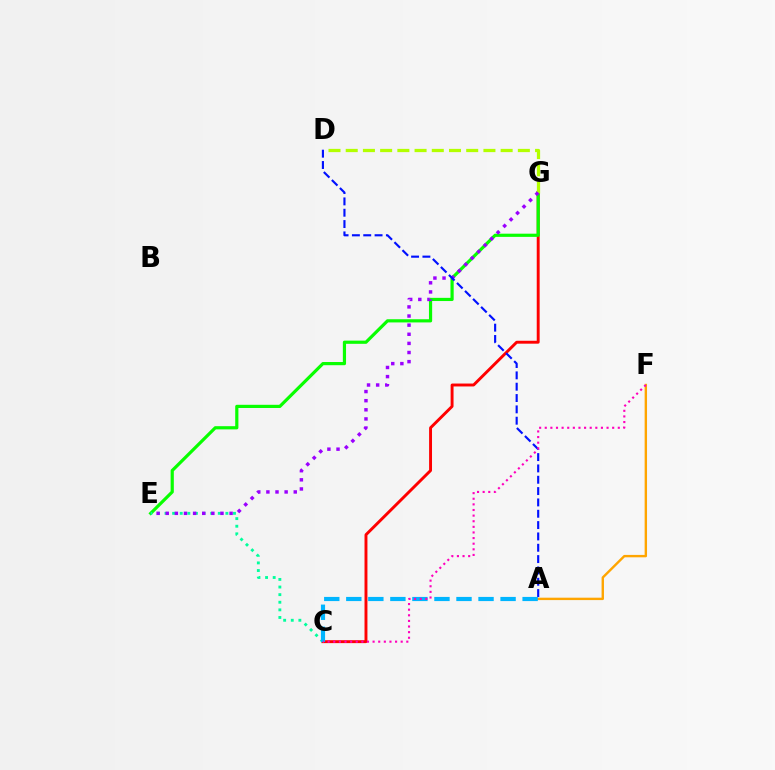{('C', 'G'): [{'color': '#ff0000', 'line_style': 'solid', 'thickness': 2.1}], ('E', 'G'): [{'color': '#08ff00', 'line_style': 'solid', 'thickness': 2.29}, {'color': '#9b00ff', 'line_style': 'dotted', 'thickness': 2.48}], ('D', 'G'): [{'color': '#b3ff00', 'line_style': 'dashed', 'thickness': 2.34}], ('A', 'F'): [{'color': '#ffa500', 'line_style': 'solid', 'thickness': 1.72}], ('C', 'E'): [{'color': '#00ff9d', 'line_style': 'dotted', 'thickness': 2.07}], ('A', 'D'): [{'color': '#0010ff', 'line_style': 'dashed', 'thickness': 1.54}], ('A', 'C'): [{'color': '#00b5ff', 'line_style': 'dashed', 'thickness': 2.99}], ('C', 'F'): [{'color': '#ff00bd', 'line_style': 'dotted', 'thickness': 1.53}]}